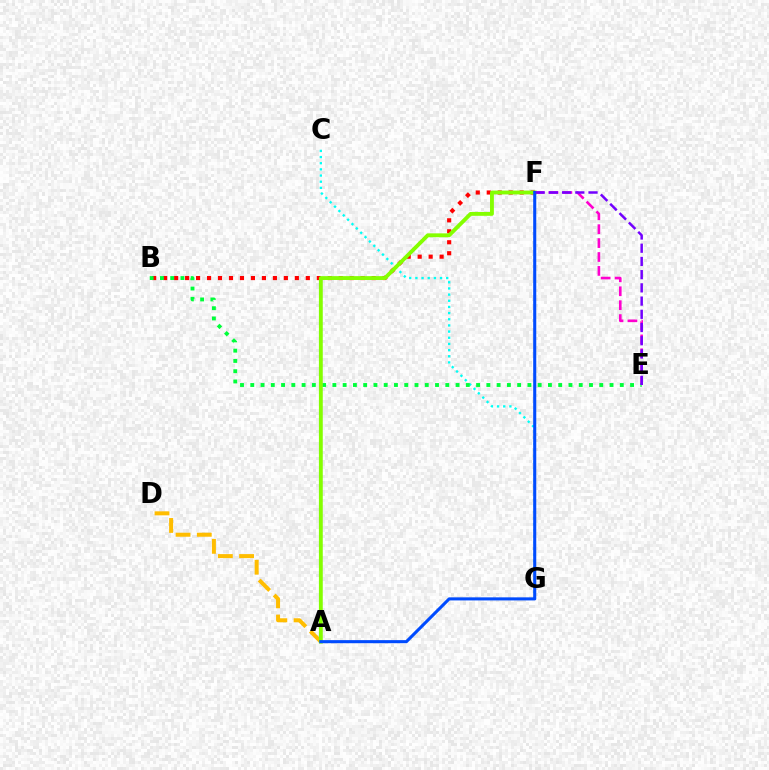{('B', 'F'): [{'color': '#ff0000', 'line_style': 'dotted', 'thickness': 2.98}], ('E', 'F'): [{'color': '#ff00cf', 'line_style': 'dashed', 'thickness': 1.89}, {'color': '#7200ff', 'line_style': 'dashed', 'thickness': 1.8}], ('C', 'G'): [{'color': '#00fff6', 'line_style': 'dotted', 'thickness': 1.67}], ('A', 'D'): [{'color': '#ffbd00', 'line_style': 'dashed', 'thickness': 2.88}], ('B', 'E'): [{'color': '#00ff39', 'line_style': 'dotted', 'thickness': 2.79}], ('A', 'F'): [{'color': '#84ff00', 'line_style': 'solid', 'thickness': 2.78}, {'color': '#004bff', 'line_style': 'solid', 'thickness': 2.21}]}